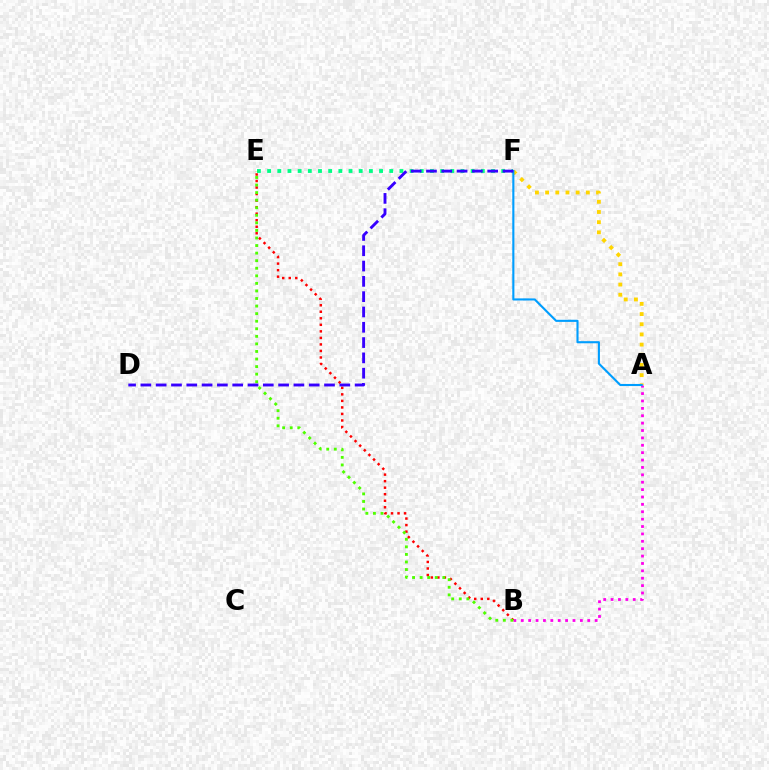{('A', 'B'): [{'color': '#ff00ed', 'line_style': 'dotted', 'thickness': 2.01}], ('B', 'E'): [{'color': '#ff0000', 'line_style': 'dotted', 'thickness': 1.77}, {'color': '#4fff00', 'line_style': 'dotted', 'thickness': 2.06}], ('E', 'F'): [{'color': '#00ff86', 'line_style': 'dotted', 'thickness': 2.77}], ('A', 'F'): [{'color': '#ffd500', 'line_style': 'dotted', 'thickness': 2.77}, {'color': '#009eff', 'line_style': 'solid', 'thickness': 1.52}], ('D', 'F'): [{'color': '#3700ff', 'line_style': 'dashed', 'thickness': 2.08}]}